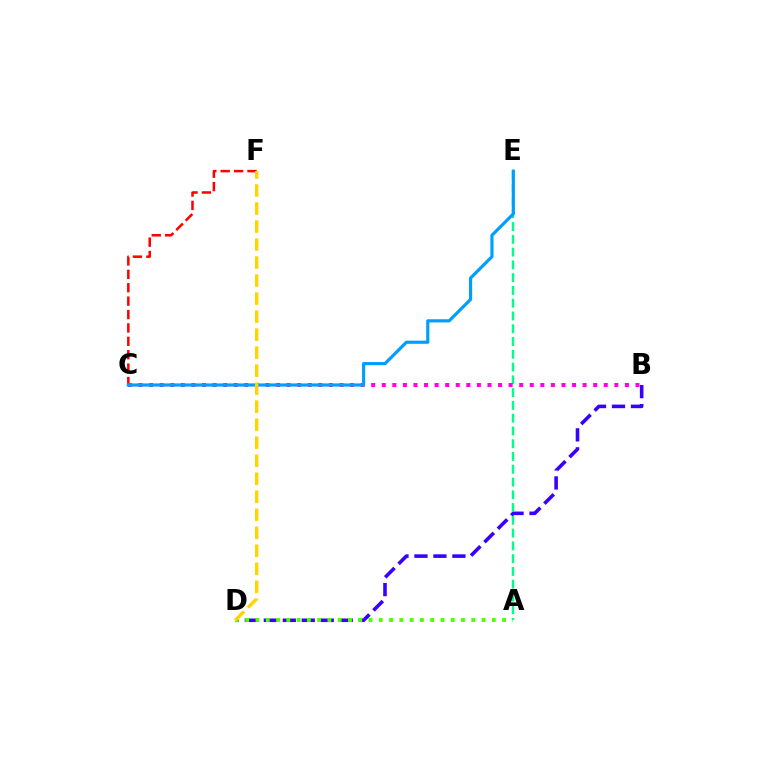{('B', 'D'): [{'color': '#3700ff', 'line_style': 'dashed', 'thickness': 2.58}], ('A', 'D'): [{'color': '#4fff00', 'line_style': 'dotted', 'thickness': 2.79}], ('C', 'F'): [{'color': '#ff0000', 'line_style': 'dashed', 'thickness': 1.82}], ('A', 'E'): [{'color': '#00ff86', 'line_style': 'dashed', 'thickness': 1.74}], ('B', 'C'): [{'color': '#ff00ed', 'line_style': 'dotted', 'thickness': 2.87}], ('C', 'E'): [{'color': '#009eff', 'line_style': 'solid', 'thickness': 2.28}], ('D', 'F'): [{'color': '#ffd500', 'line_style': 'dashed', 'thickness': 2.45}]}